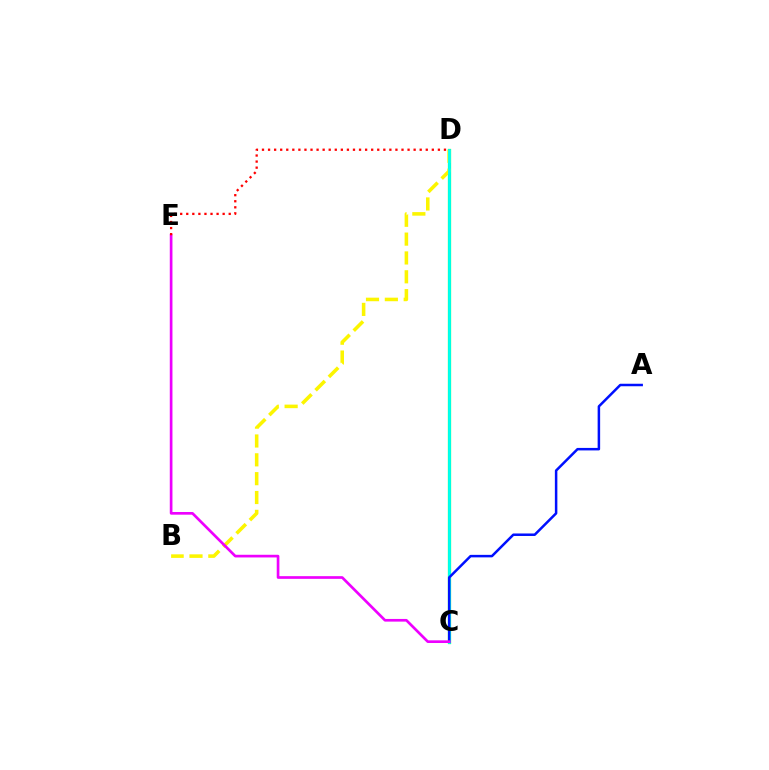{('C', 'D'): [{'color': '#08ff00', 'line_style': 'solid', 'thickness': 2.31}, {'color': '#00fff6', 'line_style': 'solid', 'thickness': 2.05}], ('B', 'D'): [{'color': '#fcf500', 'line_style': 'dashed', 'thickness': 2.56}], ('A', 'C'): [{'color': '#0010ff', 'line_style': 'solid', 'thickness': 1.8}], ('C', 'E'): [{'color': '#ee00ff', 'line_style': 'solid', 'thickness': 1.93}], ('D', 'E'): [{'color': '#ff0000', 'line_style': 'dotted', 'thickness': 1.65}]}